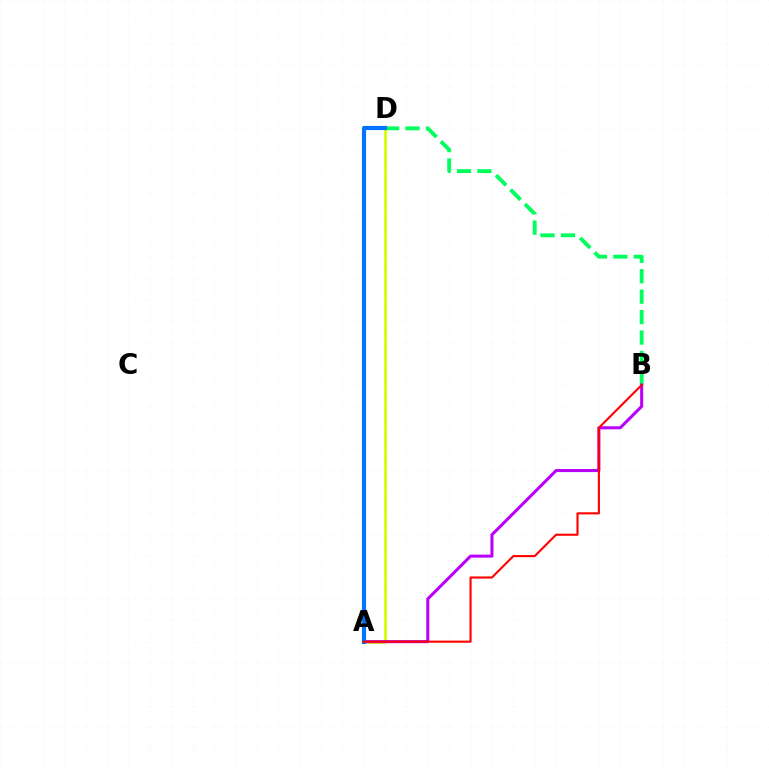{('B', 'D'): [{'color': '#00ff5c', 'line_style': 'dashed', 'thickness': 2.78}], ('A', 'D'): [{'color': '#d1ff00', 'line_style': 'solid', 'thickness': 1.97}, {'color': '#0074ff', 'line_style': 'solid', 'thickness': 2.99}], ('A', 'B'): [{'color': '#b900ff', 'line_style': 'solid', 'thickness': 2.19}, {'color': '#ff0000', 'line_style': 'solid', 'thickness': 1.52}]}